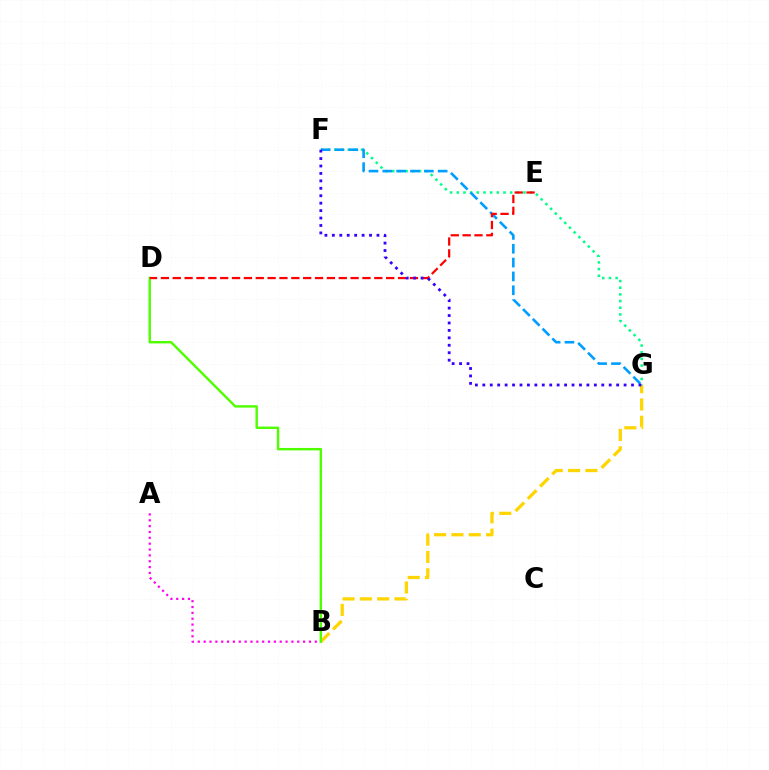{('B', 'G'): [{'color': '#ffd500', 'line_style': 'dashed', 'thickness': 2.35}], ('A', 'B'): [{'color': '#ff00ed', 'line_style': 'dotted', 'thickness': 1.59}], ('B', 'D'): [{'color': '#4fff00', 'line_style': 'solid', 'thickness': 1.74}], ('F', 'G'): [{'color': '#00ff86', 'line_style': 'dotted', 'thickness': 1.81}, {'color': '#009eff', 'line_style': 'dashed', 'thickness': 1.88}, {'color': '#3700ff', 'line_style': 'dotted', 'thickness': 2.02}], ('D', 'E'): [{'color': '#ff0000', 'line_style': 'dashed', 'thickness': 1.61}]}